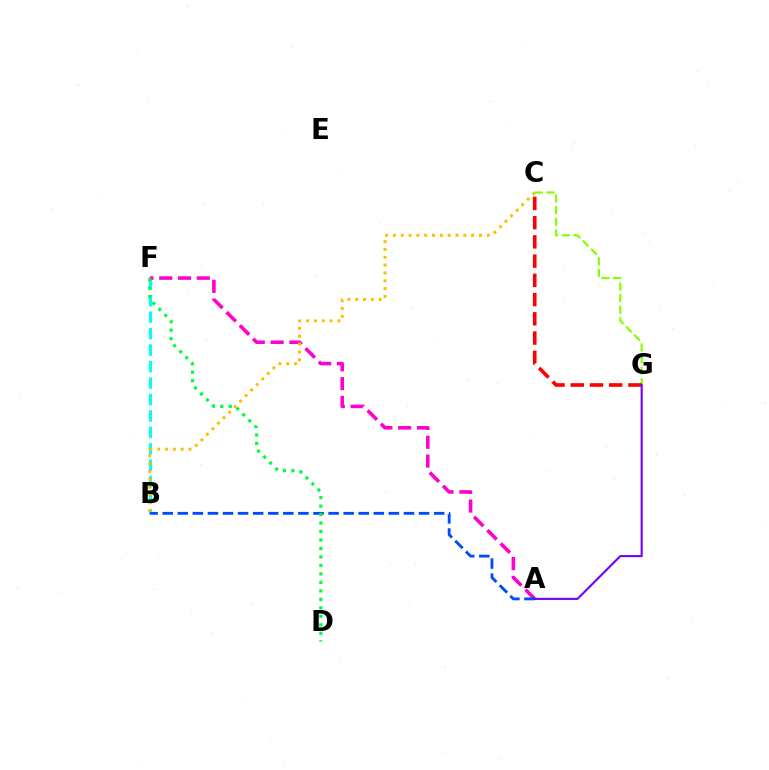{('B', 'F'): [{'color': '#00fff6', 'line_style': 'dashed', 'thickness': 2.24}], ('A', 'F'): [{'color': '#ff00cf', 'line_style': 'dashed', 'thickness': 2.56}], ('A', 'B'): [{'color': '#004bff', 'line_style': 'dashed', 'thickness': 2.05}], ('C', 'G'): [{'color': '#84ff00', 'line_style': 'dashed', 'thickness': 1.58}, {'color': '#ff0000', 'line_style': 'dashed', 'thickness': 2.61}], ('B', 'C'): [{'color': '#ffbd00', 'line_style': 'dotted', 'thickness': 2.13}], ('D', 'F'): [{'color': '#00ff39', 'line_style': 'dotted', 'thickness': 2.3}], ('A', 'G'): [{'color': '#7200ff', 'line_style': 'solid', 'thickness': 1.52}]}